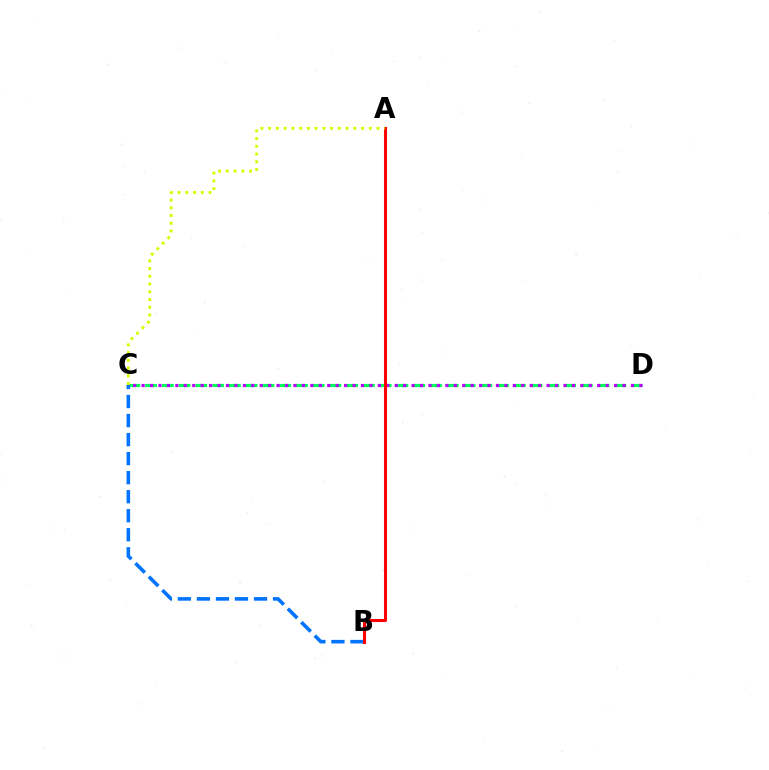{('C', 'D'): [{'color': '#00ff5c', 'line_style': 'dashed', 'thickness': 2.28}, {'color': '#b900ff', 'line_style': 'dotted', 'thickness': 2.29}], ('B', 'C'): [{'color': '#0074ff', 'line_style': 'dashed', 'thickness': 2.59}], ('A', 'B'): [{'color': '#ff0000', 'line_style': 'solid', 'thickness': 2.19}], ('A', 'C'): [{'color': '#d1ff00', 'line_style': 'dotted', 'thickness': 2.1}]}